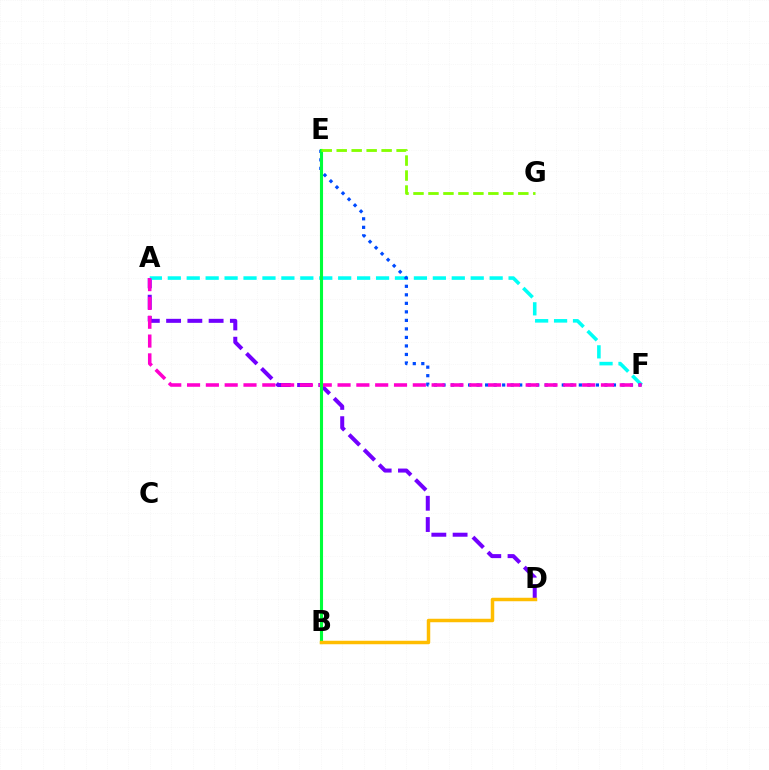{('A', 'D'): [{'color': '#7200ff', 'line_style': 'dashed', 'thickness': 2.89}], ('A', 'F'): [{'color': '#00fff6', 'line_style': 'dashed', 'thickness': 2.57}, {'color': '#ff00cf', 'line_style': 'dashed', 'thickness': 2.56}], ('B', 'E'): [{'color': '#ff0000', 'line_style': 'dotted', 'thickness': 2.01}, {'color': '#00ff39', 'line_style': 'solid', 'thickness': 2.23}], ('E', 'F'): [{'color': '#004bff', 'line_style': 'dotted', 'thickness': 2.32}], ('E', 'G'): [{'color': '#84ff00', 'line_style': 'dashed', 'thickness': 2.03}], ('B', 'D'): [{'color': '#ffbd00', 'line_style': 'solid', 'thickness': 2.5}]}